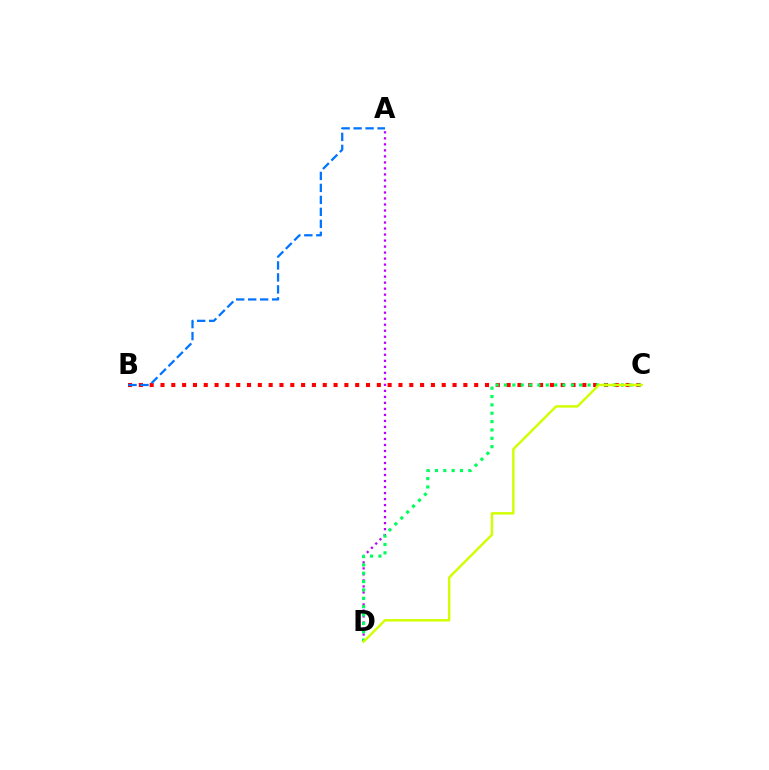{('B', 'C'): [{'color': '#ff0000', 'line_style': 'dotted', 'thickness': 2.94}], ('A', 'D'): [{'color': '#b900ff', 'line_style': 'dotted', 'thickness': 1.63}], ('C', 'D'): [{'color': '#00ff5c', 'line_style': 'dotted', 'thickness': 2.27}, {'color': '#d1ff00', 'line_style': 'solid', 'thickness': 1.74}], ('A', 'B'): [{'color': '#0074ff', 'line_style': 'dashed', 'thickness': 1.63}]}